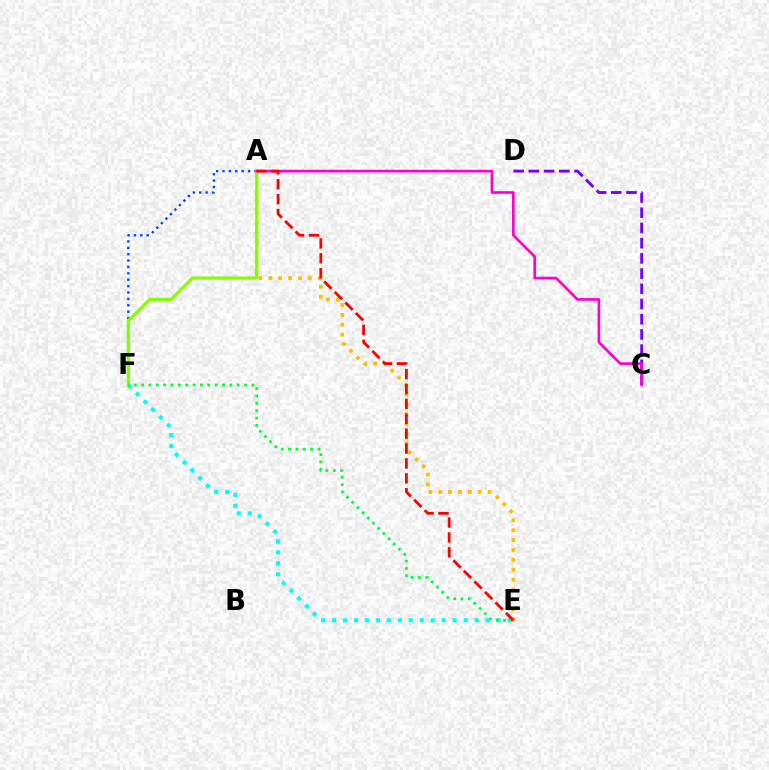{('E', 'F'): [{'color': '#00fff6', 'line_style': 'dotted', 'thickness': 2.98}, {'color': '#00ff39', 'line_style': 'dotted', 'thickness': 2.0}], ('A', 'F'): [{'color': '#004bff', 'line_style': 'dotted', 'thickness': 1.73}, {'color': '#84ff00', 'line_style': 'solid', 'thickness': 2.31}], ('C', 'D'): [{'color': '#7200ff', 'line_style': 'dashed', 'thickness': 2.07}], ('A', 'E'): [{'color': '#ffbd00', 'line_style': 'dotted', 'thickness': 2.69}, {'color': '#ff0000', 'line_style': 'dashed', 'thickness': 2.02}], ('A', 'C'): [{'color': '#ff00cf', 'line_style': 'solid', 'thickness': 1.91}]}